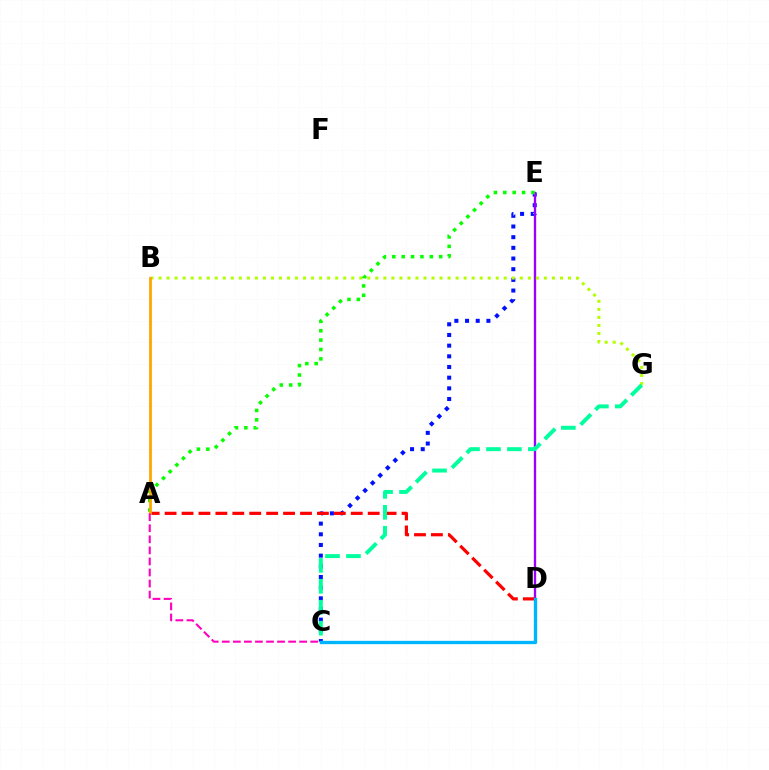{('C', 'E'): [{'color': '#0010ff', 'line_style': 'dotted', 'thickness': 2.9}], ('D', 'E'): [{'color': '#9b00ff', 'line_style': 'solid', 'thickness': 1.69}], ('A', 'E'): [{'color': '#08ff00', 'line_style': 'dotted', 'thickness': 2.55}], ('A', 'D'): [{'color': '#ff0000', 'line_style': 'dashed', 'thickness': 2.3}], ('C', 'D'): [{'color': '#00b5ff', 'line_style': 'solid', 'thickness': 2.39}], ('B', 'G'): [{'color': '#b3ff00', 'line_style': 'dotted', 'thickness': 2.18}], ('C', 'G'): [{'color': '#00ff9d', 'line_style': 'dashed', 'thickness': 2.84}], ('A', 'B'): [{'color': '#ffa500', 'line_style': 'solid', 'thickness': 1.98}], ('A', 'C'): [{'color': '#ff00bd', 'line_style': 'dashed', 'thickness': 1.5}]}